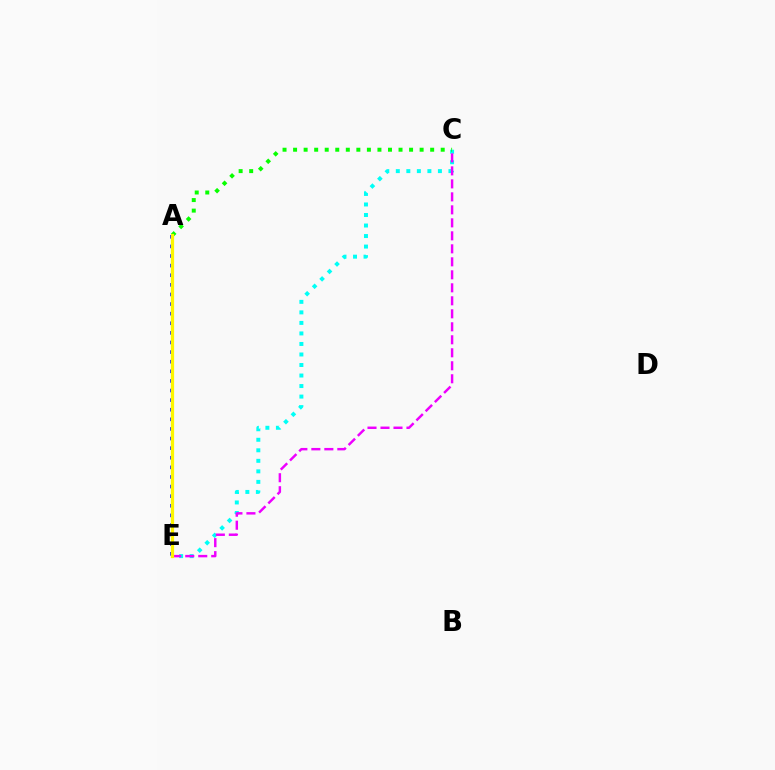{('C', 'E'): [{'color': '#00fff6', 'line_style': 'dotted', 'thickness': 2.86}, {'color': '#ee00ff', 'line_style': 'dashed', 'thickness': 1.77}], ('A', 'E'): [{'color': '#ff0000', 'line_style': 'dotted', 'thickness': 1.93}, {'color': '#0010ff', 'line_style': 'dotted', 'thickness': 2.61}, {'color': '#fcf500', 'line_style': 'solid', 'thickness': 2.34}], ('A', 'C'): [{'color': '#08ff00', 'line_style': 'dotted', 'thickness': 2.86}]}